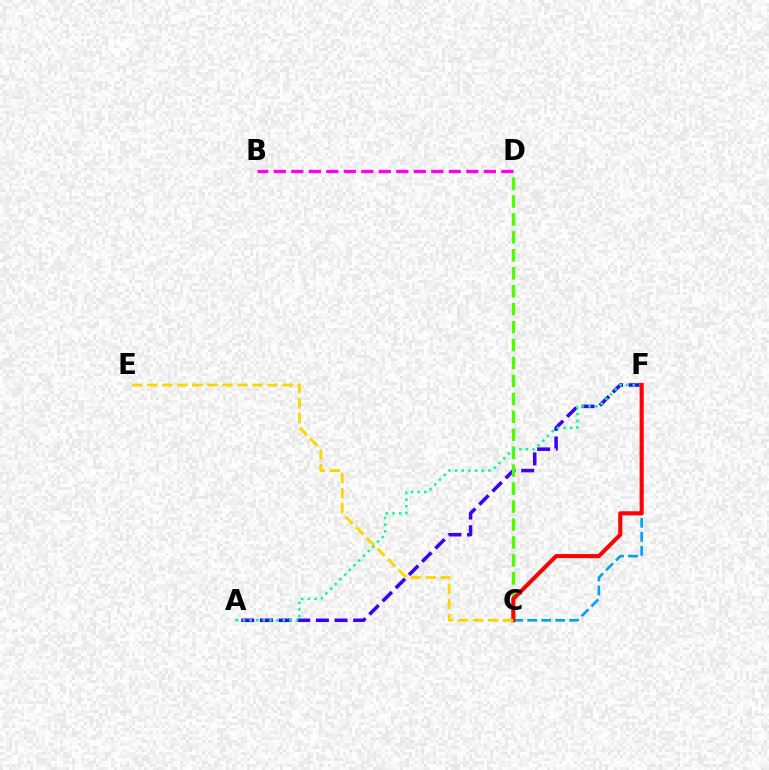{('A', 'F'): [{'color': '#3700ff', 'line_style': 'dashed', 'thickness': 2.53}, {'color': '#00ff86', 'line_style': 'dotted', 'thickness': 1.8}], ('C', 'D'): [{'color': '#4fff00', 'line_style': 'dashed', 'thickness': 2.44}], ('C', 'F'): [{'color': '#009eff', 'line_style': 'dashed', 'thickness': 1.9}, {'color': '#ff0000', 'line_style': 'solid', 'thickness': 2.94}], ('B', 'D'): [{'color': '#ff00ed', 'line_style': 'dashed', 'thickness': 2.38}], ('C', 'E'): [{'color': '#ffd500', 'line_style': 'dashed', 'thickness': 2.04}]}